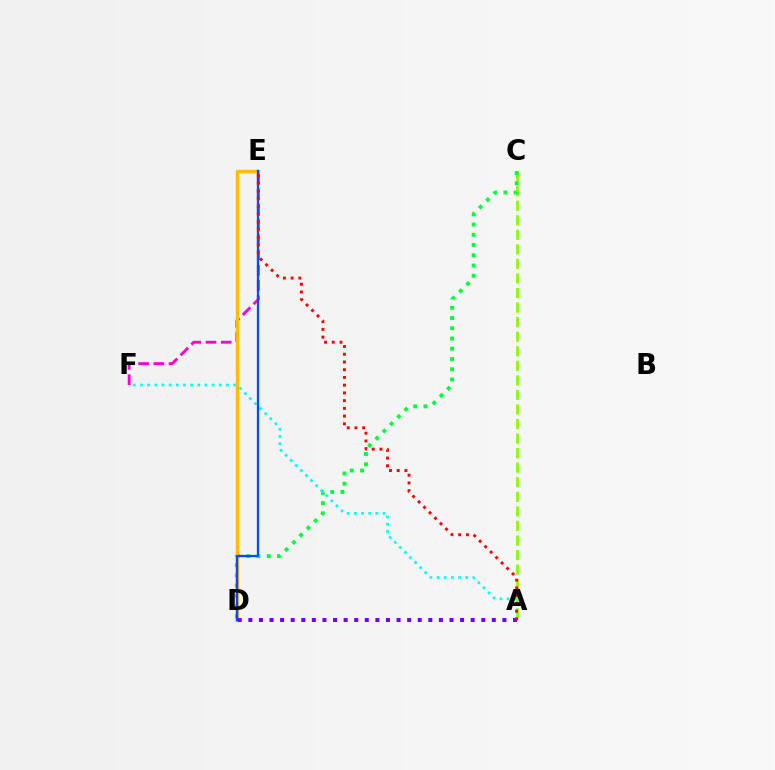{('A', 'C'): [{'color': '#84ff00', 'line_style': 'dashed', 'thickness': 1.98}], ('C', 'D'): [{'color': '#00ff39', 'line_style': 'dotted', 'thickness': 2.78}], ('A', 'F'): [{'color': '#00fff6', 'line_style': 'dotted', 'thickness': 1.95}], ('E', 'F'): [{'color': '#ff00cf', 'line_style': 'dashed', 'thickness': 2.07}], ('D', 'E'): [{'color': '#ffbd00', 'line_style': 'solid', 'thickness': 2.47}, {'color': '#004bff', 'line_style': 'solid', 'thickness': 1.64}], ('A', 'D'): [{'color': '#7200ff', 'line_style': 'dotted', 'thickness': 2.88}], ('A', 'E'): [{'color': '#ff0000', 'line_style': 'dotted', 'thickness': 2.1}]}